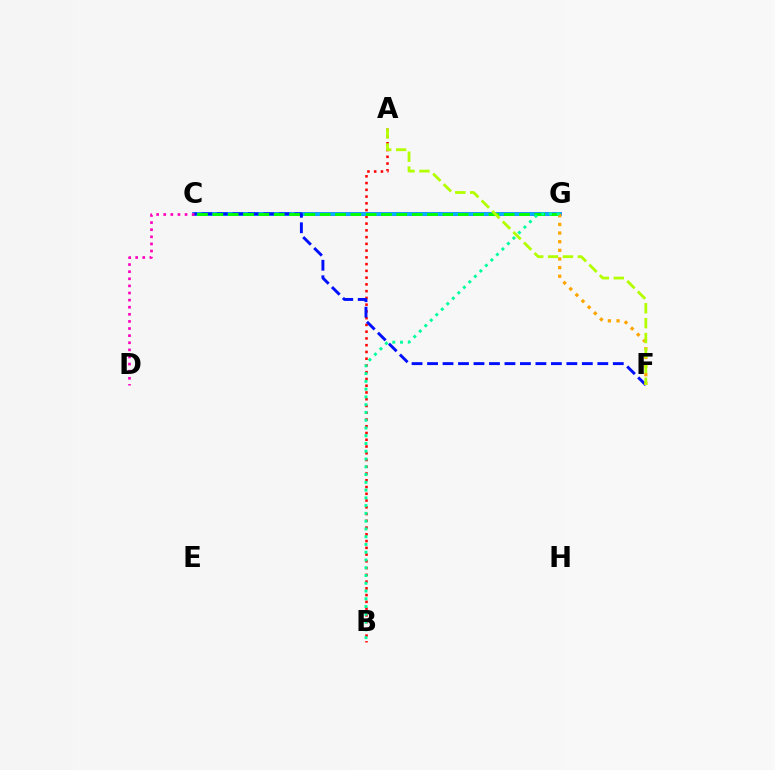{('A', 'B'): [{'color': '#ff0000', 'line_style': 'dotted', 'thickness': 1.84}], ('C', 'G'): [{'color': '#9b00ff', 'line_style': 'solid', 'thickness': 2.74}, {'color': '#00b5ff', 'line_style': 'solid', 'thickness': 2.59}, {'color': '#08ff00', 'line_style': 'dashed', 'thickness': 2.08}], ('C', 'F'): [{'color': '#0010ff', 'line_style': 'dashed', 'thickness': 2.1}], ('F', 'G'): [{'color': '#ffa500', 'line_style': 'dotted', 'thickness': 2.35}], ('A', 'F'): [{'color': '#b3ff00', 'line_style': 'dashed', 'thickness': 2.02}], ('B', 'G'): [{'color': '#00ff9d', 'line_style': 'dotted', 'thickness': 2.11}], ('C', 'D'): [{'color': '#ff00bd', 'line_style': 'dotted', 'thickness': 1.93}]}